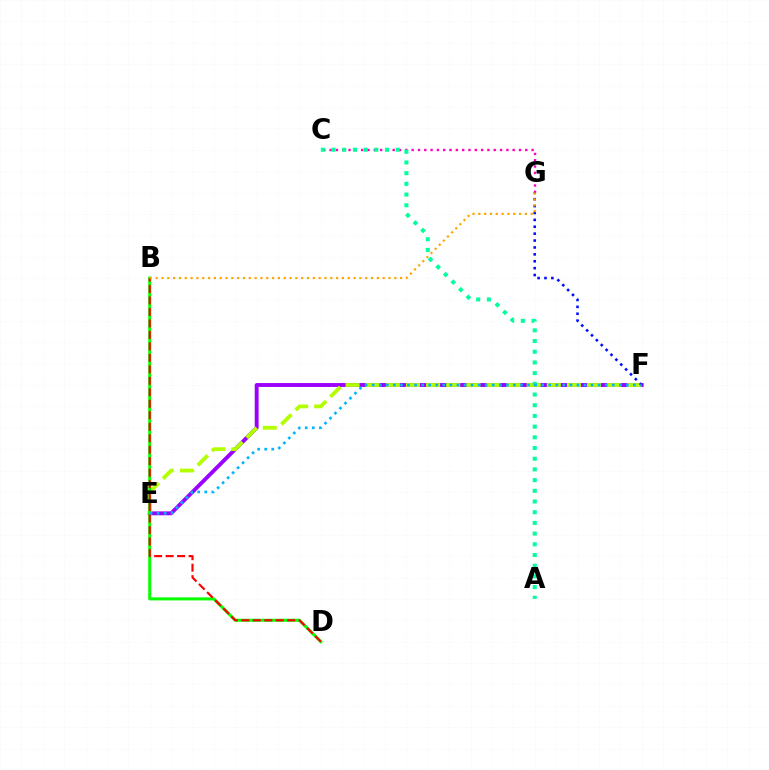{('E', 'F'): [{'color': '#9b00ff', 'line_style': 'solid', 'thickness': 2.8}, {'color': '#b3ff00', 'line_style': 'dashed', 'thickness': 2.73}, {'color': '#00b5ff', 'line_style': 'dotted', 'thickness': 1.92}], ('C', 'G'): [{'color': '#ff00bd', 'line_style': 'dotted', 'thickness': 1.72}], ('B', 'D'): [{'color': '#08ff00', 'line_style': 'solid', 'thickness': 2.19}, {'color': '#ff0000', 'line_style': 'dashed', 'thickness': 1.56}], ('F', 'G'): [{'color': '#0010ff', 'line_style': 'dotted', 'thickness': 1.87}], ('A', 'C'): [{'color': '#00ff9d', 'line_style': 'dotted', 'thickness': 2.91}], ('B', 'G'): [{'color': '#ffa500', 'line_style': 'dotted', 'thickness': 1.58}]}